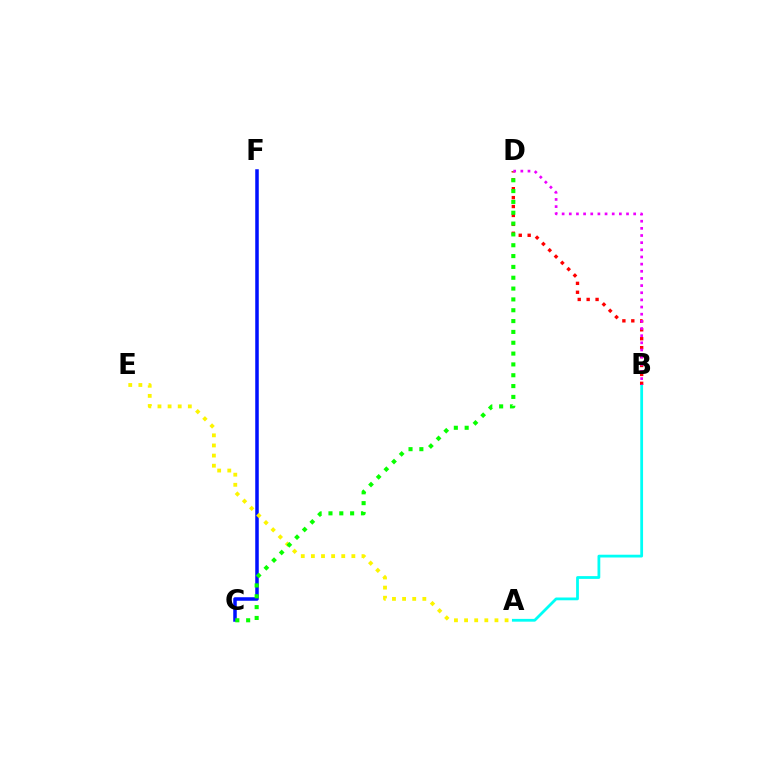{('A', 'B'): [{'color': '#00fff6', 'line_style': 'solid', 'thickness': 2.0}], ('B', 'D'): [{'color': '#ff0000', 'line_style': 'dotted', 'thickness': 2.42}, {'color': '#ee00ff', 'line_style': 'dotted', 'thickness': 1.94}], ('C', 'F'): [{'color': '#0010ff', 'line_style': 'solid', 'thickness': 2.53}], ('A', 'E'): [{'color': '#fcf500', 'line_style': 'dotted', 'thickness': 2.75}], ('C', 'D'): [{'color': '#08ff00', 'line_style': 'dotted', 'thickness': 2.94}]}